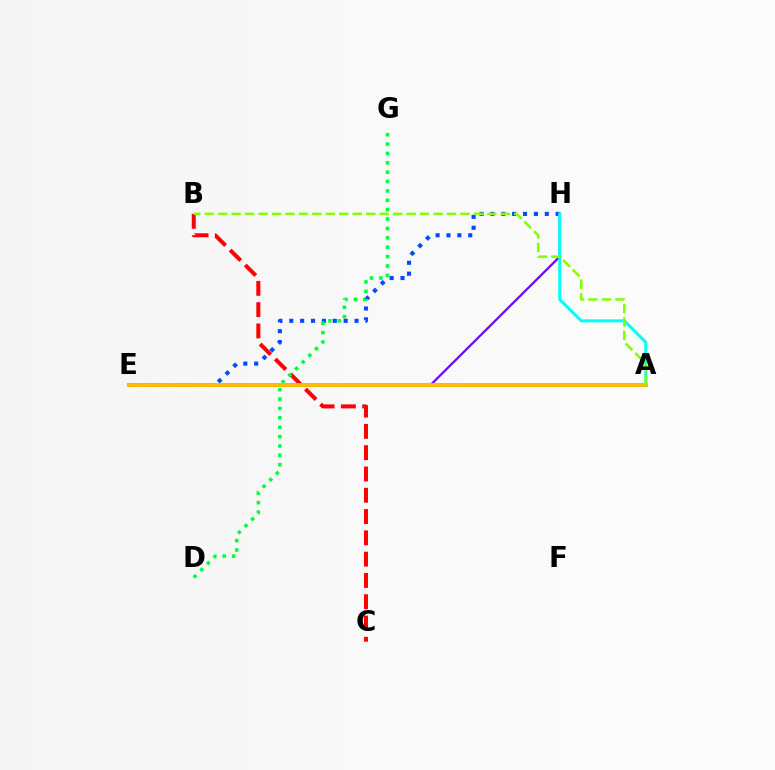{('E', 'H'): [{'color': '#004bff', 'line_style': 'dotted', 'thickness': 2.96}, {'color': '#7200ff', 'line_style': 'solid', 'thickness': 1.6}], ('A', 'E'): [{'color': '#ff00cf', 'line_style': 'solid', 'thickness': 2.74}, {'color': '#ffbd00', 'line_style': 'solid', 'thickness': 2.82}], ('A', 'H'): [{'color': '#00fff6', 'line_style': 'solid', 'thickness': 2.15}], ('B', 'C'): [{'color': '#ff0000', 'line_style': 'dashed', 'thickness': 2.89}], ('D', 'G'): [{'color': '#00ff39', 'line_style': 'dotted', 'thickness': 2.55}], ('A', 'B'): [{'color': '#84ff00', 'line_style': 'dashed', 'thickness': 1.83}]}